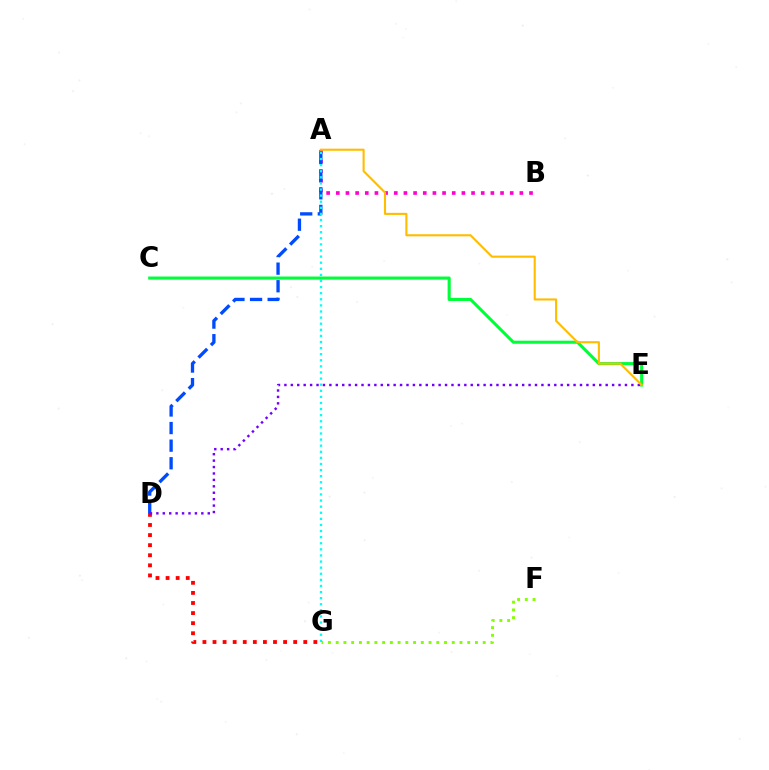{('D', 'G'): [{'color': '#ff0000', 'line_style': 'dotted', 'thickness': 2.74}], ('A', 'B'): [{'color': '#ff00cf', 'line_style': 'dotted', 'thickness': 2.63}], ('F', 'G'): [{'color': '#84ff00', 'line_style': 'dotted', 'thickness': 2.1}], ('C', 'E'): [{'color': '#00ff39', 'line_style': 'solid', 'thickness': 2.22}], ('A', 'D'): [{'color': '#004bff', 'line_style': 'dashed', 'thickness': 2.39}], ('D', 'E'): [{'color': '#7200ff', 'line_style': 'dotted', 'thickness': 1.75}], ('A', 'G'): [{'color': '#00fff6', 'line_style': 'dotted', 'thickness': 1.66}], ('A', 'E'): [{'color': '#ffbd00', 'line_style': 'solid', 'thickness': 1.52}]}